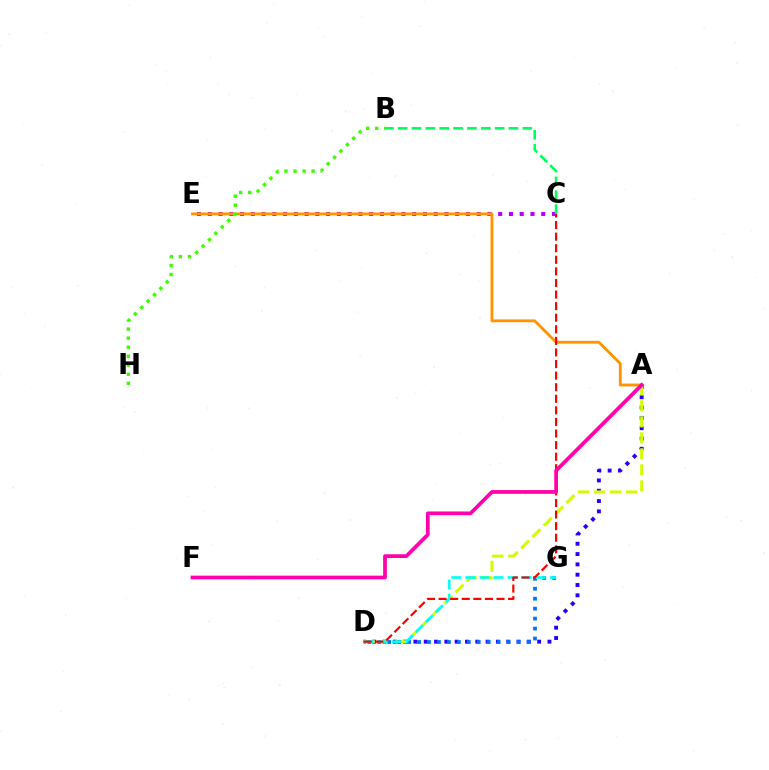{('A', 'D'): [{'color': '#2500ff', 'line_style': 'dotted', 'thickness': 2.8}, {'color': '#d1ff00', 'line_style': 'dashed', 'thickness': 2.18}], ('D', 'G'): [{'color': '#0074ff', 'line_style': 'dotted', 'thickness': 2.7}, {'color': '#00fff6', 'line_style': 'dashed', 'thickness': 1.91}], ('C', 'E'): [{'color': '#b900ff', 'line_style': 'dotted', 'thickness': 2.92}], ('A', 'E'): [{'color': '#ff9400', 'line_style': 'solid', 'thickness': 2.05}], ('B', 'H'): [{'color': '#3dff00', 'line_style': 'dotted', 'thickness': 2.45}], ('B', 'C'): [{'color': '#00ff5c', 'line_style': 'dashed', 'thickness': 1.88}], ('C', 'D'): [{'color': '#ff0000', 'line_style': 'dashed', 'thickness': 1.57}], ('A', 'F'): [{'color': '#ff00ac', 'line_style': 'solid', 'thickness': 2.69}]}